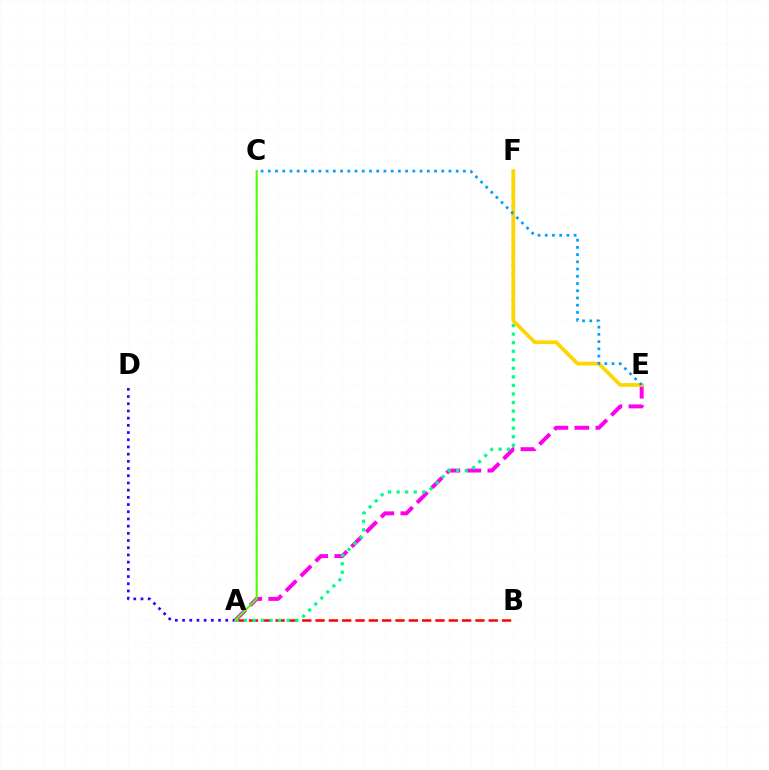{('A', 'B'): [{'color': '#ff0000', 'line_style': 'dashed', 'thickness': 1.81}], ('A', 'E'): [{'color': '#ff00ed', 'line_style': 'dashed', 'thickness': 2.85}], ('A', 'D'): [{'color': '#3700ff', 'line_style': 'dotted', 'thickness': 1.96}], ('A', 'F'): [{'color': '#00ff86', 'line_style': 'dotted', 'thickness': 2.32}], ('E', 'F'): [{'color': '#ffd500', 'line_style': 'solid', 'thickness': 2.69}], ('A', 'C'): [{'color': '#4fff00', 'line_style': 'solid', 'thickness': 1.51}], ('C', 'E'): [{'color': '#009eff', 'line_style': 'dotted', 'thickness': 1.96}]}